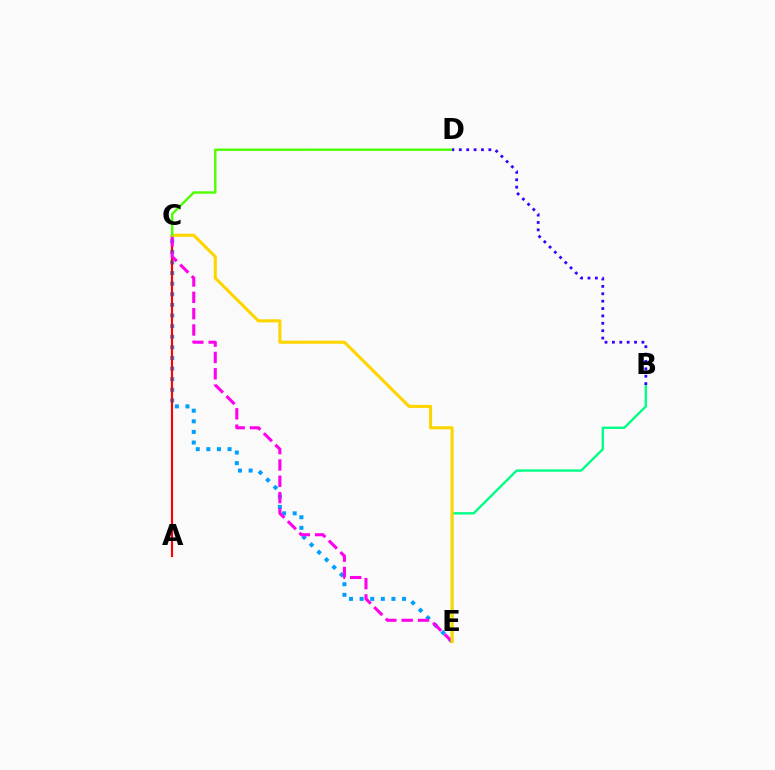{('C', 'E'): [{'color': '#009eff', 'line_style': 'dotted', 'thickness': 2.88}, {'color': '#ff00ed', 'line_style': 'dashed', 'thickness': 2.22}, {'color': '#ffd500', 'line_style': 'solid', 'thickness': 2.22}], ('A', 'C'): [{'color': '#ff0000', 'line_style': 'solid', 'thickness': 1.54}], ('B', 'E'): [{'color': '#00ff86', 'line_style': 'solid', 'thickness': 1.71}], ('C', 'D'): [{'color': '#4fff00', 'line_style': 'solid', 'thickness': 1.74}], ('B', 'D'): [{'color': '#3700ff', 'line_style': 'dotted', 'thickness': 2.01}]}